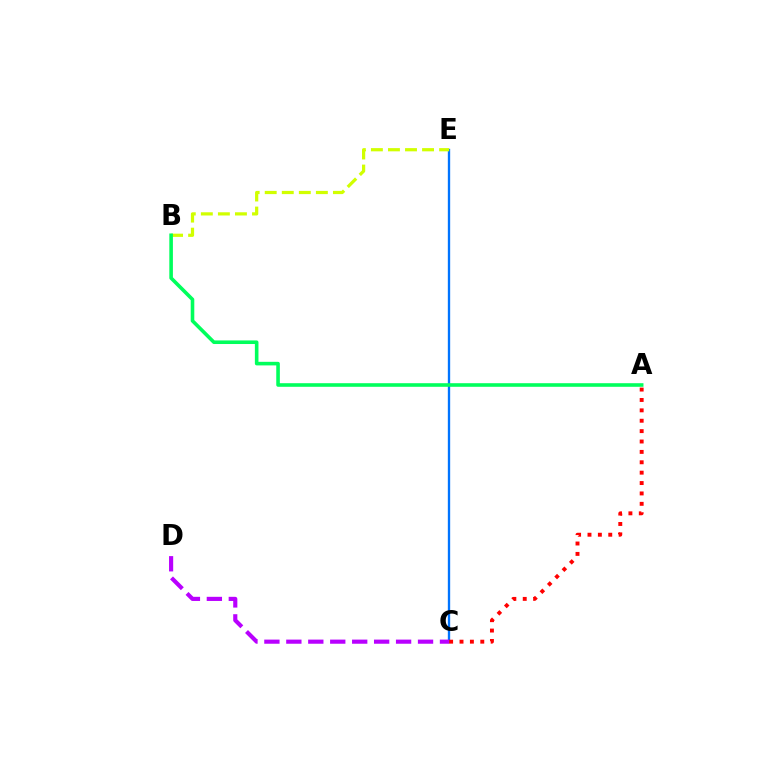{('C', 'E'): [{'color': '#0074ff', 'line_style': 'solid', 'thickness': 1.69}], ('B', 'E'): [{'color': '#d1ff00', 'line_style': 'dashed', 'thickness': 2.32}], ('C', 'D'): [{'color': '#b900ff', 'line_style': 'dashed', 'thickness': 2.98}], ('A', 'C'): [{'color': '#ff0000', 'line_style': 'dotted', 'thickness': 2.82}], ('A', 'B'): [{'color': '#00ff5c', 'line_style': 'solid', 'thickness': 2.59}]}